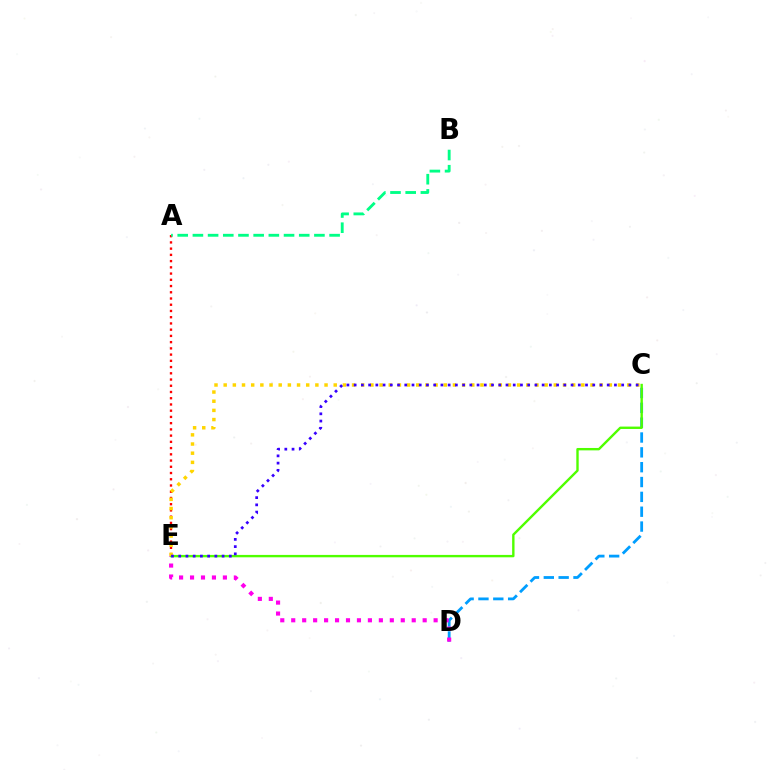{('C', 'D'): [{'color': '#009eff', 'line_style': 'dashed', 'thickness': 2.02}], ('D', 'E'): [{'color': '#ff00ed', 'line_style': 'dotted', 'thickness': 2.98}], ('C', 'E'): [{'color': '#4fff00', 'line_style': 'solid', 'thickness': 1.72}, {'color': '#ffd500', 'line_style': 'dotted', 'thickness': 2.49}, {'color': '#3700ff', 'line_style': 'dotted', 'thickness': 1.96}], ('A', 'E'): [{'color': '#ff0000', 'line_style': 'dotted', 'thickness': 1.69}], ('A', 'B'): [{'color': '#00ff86', 'line_style': 'dashed', 'thickness': 2.06}]}